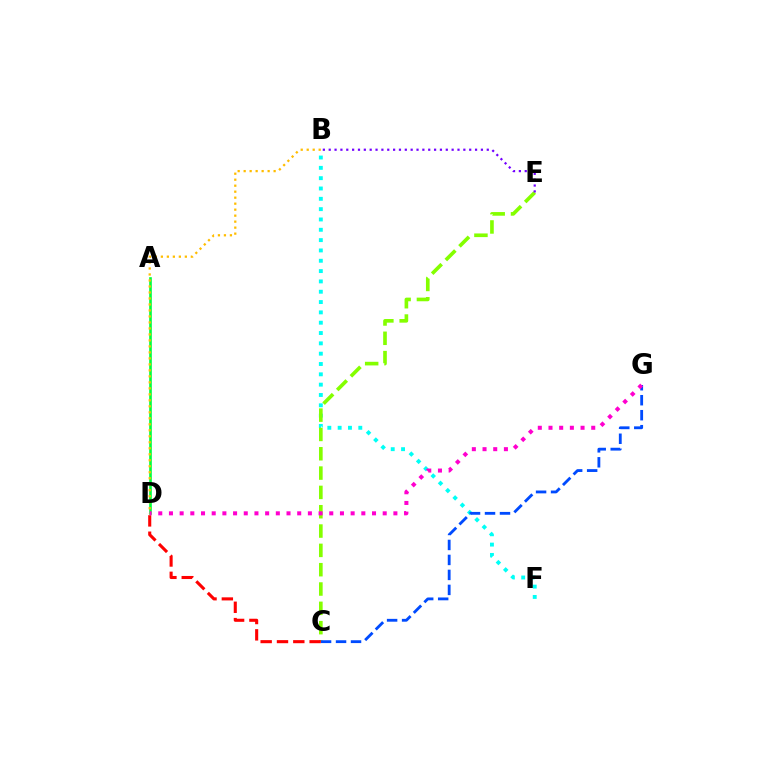{('B', 'F'): [{'color': '#00fff6', 'line_style': 'dotted', 'thickness': 2.8}], ('A', 'D'): [{'color': '#00ff39', 'line_style': 'solid', 'thickness': 1.9}], ('C', 'E'): [{'color': '#84ff00', 'line_style': 'dashed', 'thickness': 2.62}], ('C', 'G'): [{'color': '#004bff', 'line_style': 'dashed', 'thickness': 2.04}], ('B', 'D'): [{'color': '#ffbd00', 'line_style': 'dotted', 'thickness': 1.63}], ('C', 'D'): [{'color': '#ff0000', 'line_style': 'dashed', 'thickness': 2.22}], ('B', 'E'): [{'color': '#7200ff', 'line_style': 'dotted', 'thickness': 1.59}], ('D', 'G'): [{'color': '#ff00cf', 'line_style': 'dotted', 'thickness': 2.9}]}